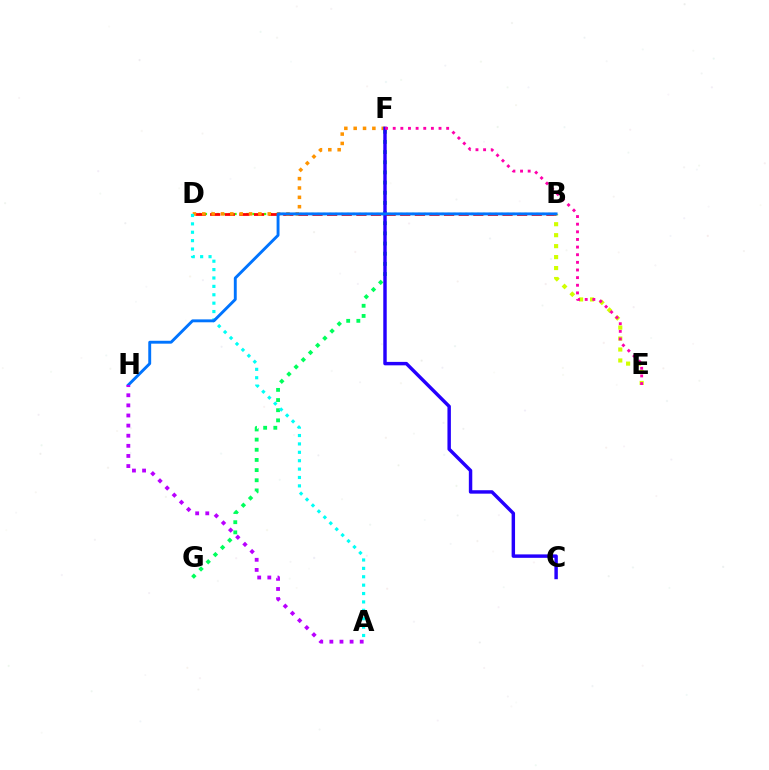{('B', 'D'): [{'color': '#3dff00', 'line_style': 'dotted', 'thickness': 1.61}, {'color': '#ff0000', 'line_style': 'dashed', 'thickness': 1.99}], ('F', 'G'): [{'color': '#00ff5c', 'line_style': 'dotted', 'thickness': 2.76}], ('D', 'F'): [{'color': '#ff9400', 'line_style': 'dotted', 'thickness': 2.54}], ('A', 'D'): [{'color': '#00fff6', 'line_style': 'dotted', 'thickness': 2.28}], ('C', 'F'): [{'color': '#2500ff', 'line_style': 'solid', 'thickness': 2.48}], ('B', 'E'): [{'color': '#d1ff00', 'line_style': 'dotted', 'thickness': 2.98}], ('B', 'H'): [{'color': '#0074ff', 'line_style': 'solid', 'thickness': 2.09}], ('E', 'F'): [{'color': '#ff00ac', 'line_style': 'dotted', 'thickness': 2.07}], ('A', 'H'): [{'color': '#b900ff', 'line_style': 'dotted', 'thickness': 2.75}]}